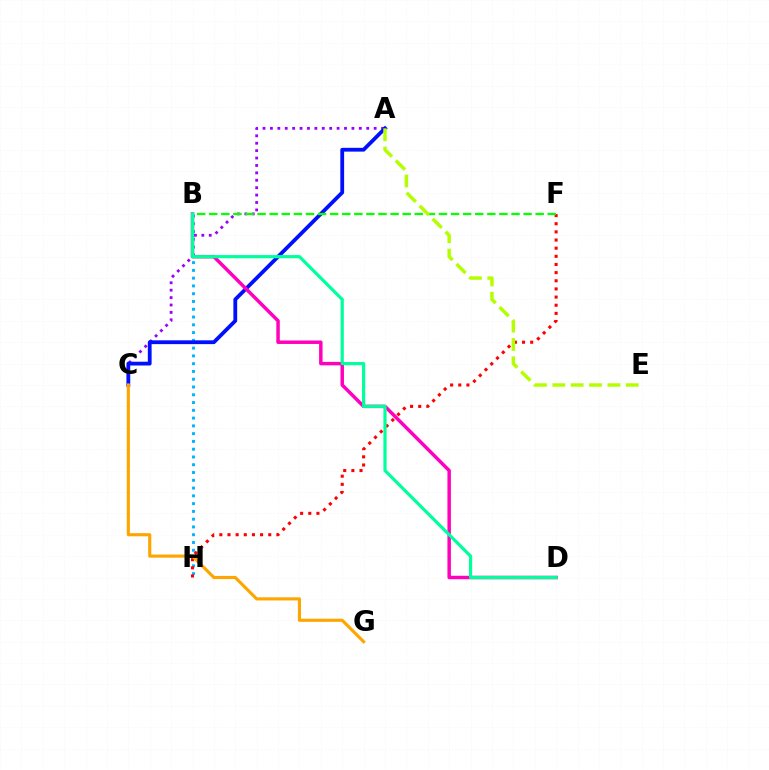{('A', 'C'): [{'color': '#9b00ff', 'line_style': 'dotted', 'thickness': 2.01}, {'color': '#0010ff', 'line_style': 'solid', 'thickness': 2.73}], ('B', 'H'): [{'color': '#00b5ff', 'line_style': 'dotted', 'thickness': 2.11}], ('F', 'H'): [{'color': '#ff0000', 'line_style': 'dotted', 'thickness': 2.21}], ('B', 'D'): [{'color': '#ff00bd', 'line_style': 'solid', 'thickness': 2.5}, {'color': '#00ff9d', 'line_style': 'solid', 'thickness': 2.3}], ('B', 'F'): [{'color': '#08ff00', 'line_style': 'dashed', 'thickness': 1.64}], ('A', 'E'): [{'color': '#b3ff00', 'line_style': 'dashed', 'thickness': 2.49}], ('C', 'G'): [{'color': '#ffa500', 'line_style': 'solid', 'thickness': 2.26}]}